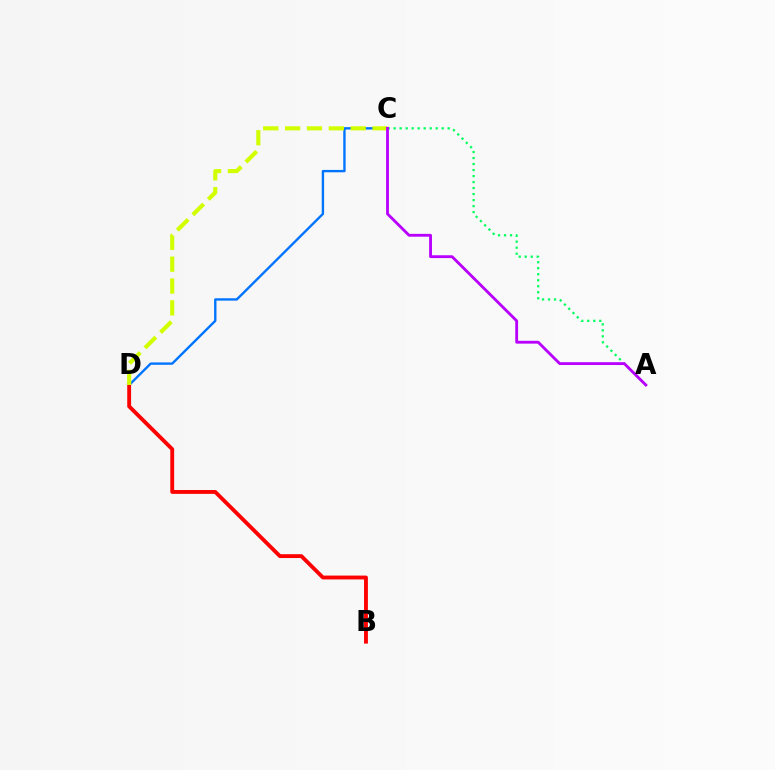{('C', 'D'): [{'color': '#0074ff', 'line_style': 'solid', 'thickness': 1.71}, {'color': '#d1ff00', 'line_style': 'dashed', 'thickness': 2.97}], ('B', 'D'): [{'color': '#ff0000', 'line_style': 'solid', 'thickness': 2.77}], ('A', 'C'): [{'color': '#00ff5c', 'line_style': 'dotted', 'thickness': 1.63}, {'color': '#b900ff', 'line_style': 'solid', 'thickness': 2.04}]}